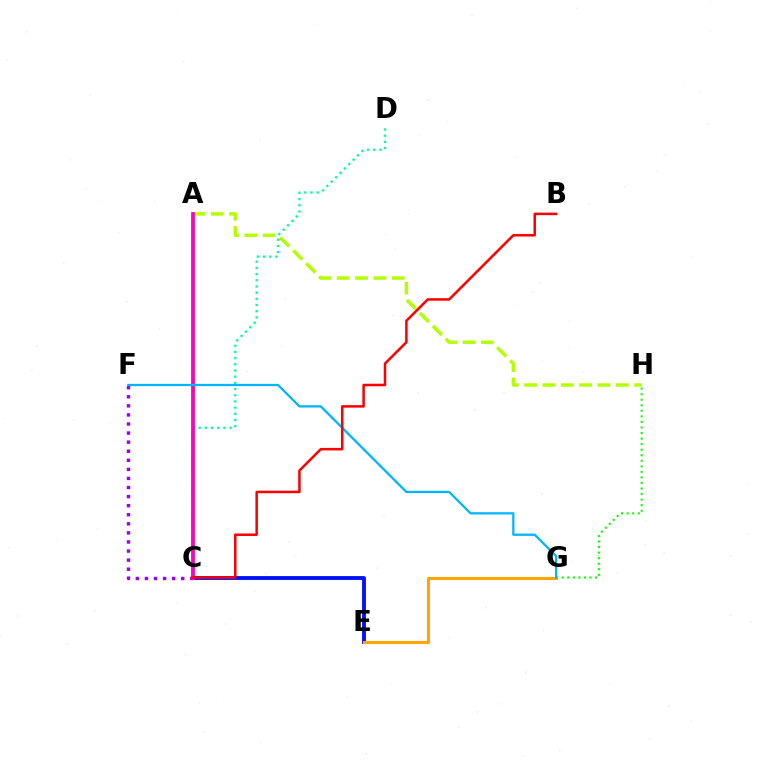{('G', 'H'): [{'color': '#08ff00', 'line_style': 'dotted', 'thickness': 1.51}], ('C', 'E'): [{'color': '#0010ff', 'line_style': 'solid', 'thickness': 2.75}], ('C', 'F'): [{'color': '#9b00ff', 'line_style': 'dotted', 'thickness': 2.47}], ('C', 'D'): [{'color': '#00ff9d', 'line_style': 'dotted', 'thickness': 1.68}], ('A', 'H'): [{'color': '#b3ff00', 'line_style': 'dashed', 'thickness': 2.49}], ('E', 'G'): [{'color': '#ffa500', 'line_style': 'solid', 'thickness': 2.18}], ('A', 'C'): [{'color': '#ff00bd', 'line_style': 'solid', 'thickness': 2.73}], ('F', 'G'): [{'color': '#00b5ff', 'line_style': 'solid', 'thickness': 1.63}], ('B', 'C'): [{'color': '#ff0000', 'line_style': 'solid', 'thickness': 1.81}]}